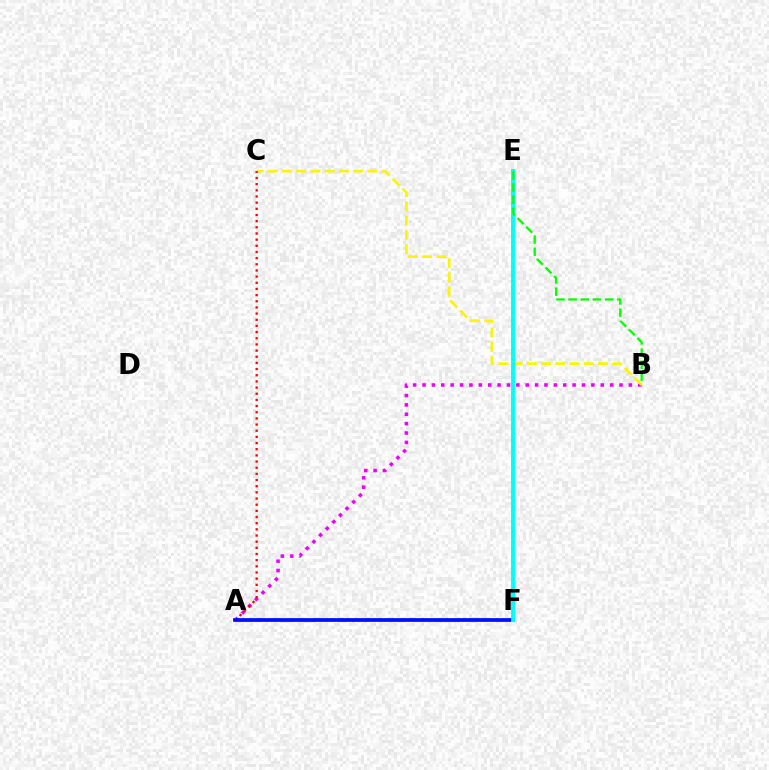{('A', 'B'): [{'color': '#ee00ff', 'line_style': 'dotted', 'thickness': 2.55}], ('B', 'C'): [{'color': '#fcf500', 'line_style': 'dashed', 'thickness': 1.93}], ('A', 'C'): [{'color': '#ff0000', 'line_style': 'dotted', 'thickness': 1.67}], ('A', 'F'): [{'color': '#0010ff', 'line_style': 'solid', 'thickness': 2.71}], ('E', 'F'): [{'color': '#00fff6', 'line_style': 'solid', 'thickness': 2.8}], ('B', 'E'): [{'color': '#08ff00', 'line_style': 'dashed', 'thickness': 1.65}]}